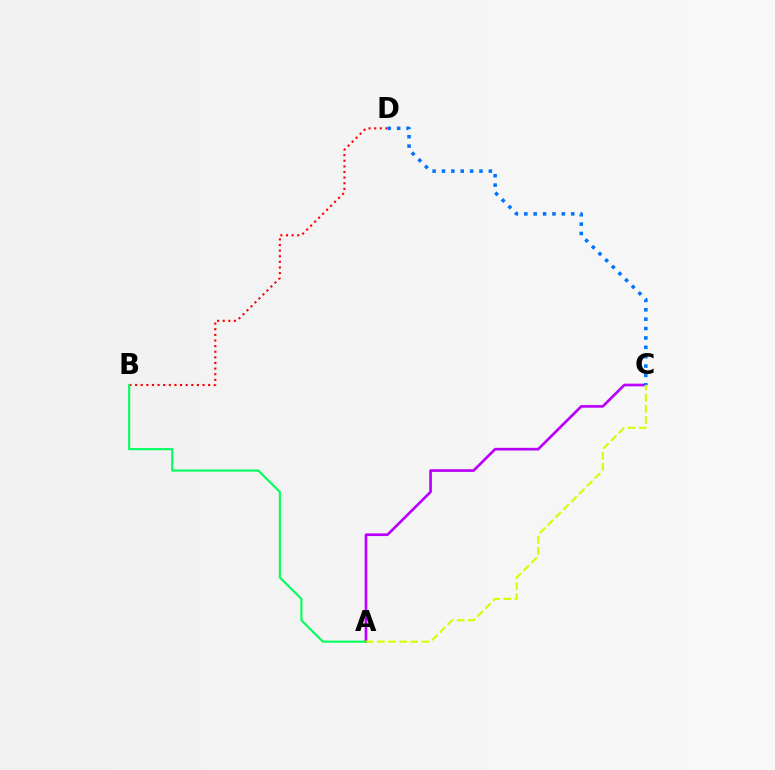{('A', 'C'): [{'color': '#b900ff', 'line_style': 'solid', 'thickness': 1.92}, {'color': '#d1ff00', 'line_style': 'dashed', 'thickness': 1.5}], ('B', 'D'): [{'color': '#ff0000', 'line_style': 'dotted', 'thickness': 1.53}], ('C', 'D'): [{'color': '#0074ff', 'line_style': 'dotted', 'thickness': 2.55}], ('A', 'B'): [{'color': '#00ff5c', 'line_style': 'solid', 'thickness': 1.52}]}